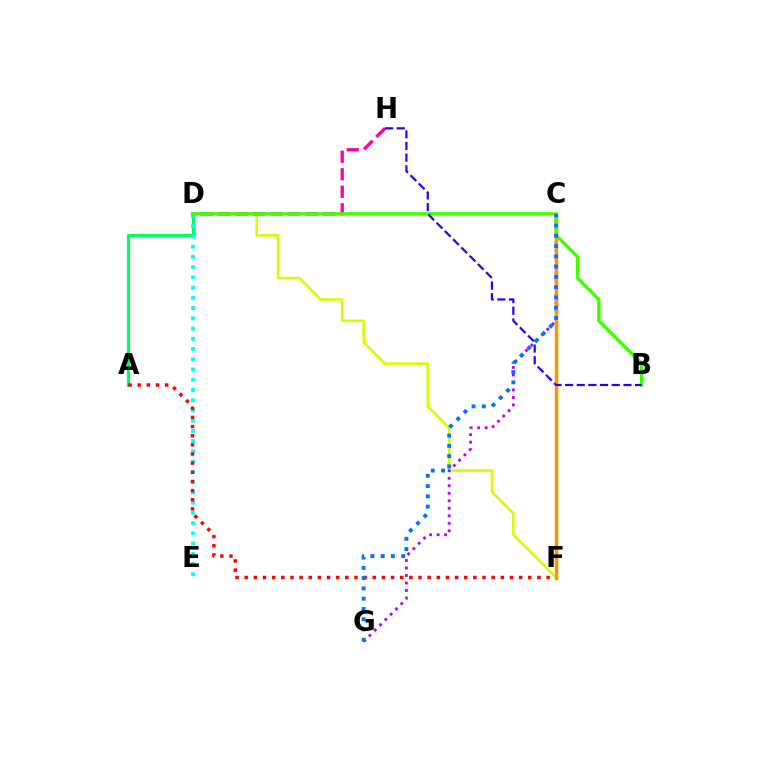{('D', 'F'): [{'color': '#d1ff00', 'line_style': 'solid', 'thickness': 1.87}], ('D', 'H'): [{'color': '#ff00ac', 'line_style': 'dashed', 'thickness': 2.38}], ('A', 'D'): [{'color': '#00ff5c', 'line_style': 'solid', 'thickness': 2.31}], ('D', 'E'): [{'color': '#00fff6', 'line_style': 'dotted', 'thickness': 2.78}], ('C', 'G'): [{'color': '#b900ff', 'line_style': 'dotted', 'thickness': 2.04}, {'color': '#0074ff', 'line_style': 'dotted', 'thickness': 2.79}], ('A', 'F'): [{'color': '#ff0000', 'line_style': 'dotted', 'thickness': 2.49}], ('C', 'F'): [{'color': '#ff9400', 'line_style': 'solid', 'thickness': 2.51}], ('B', 'D'): [{'color': '#3dff00', 'line_style': 'solid', 'thickness': 2.42}], ('B', 'H'): [{'color': '#2500ff', 'line_style': 'dashed', 'thickness': 1.58}]}